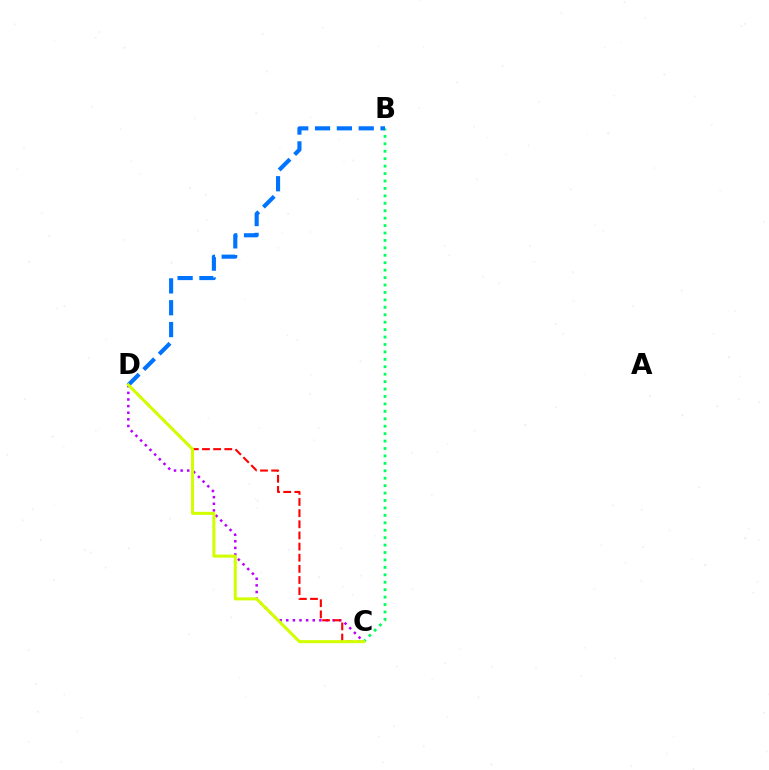{('C', 'D'): [{'color': '#b900ff', 'line_style': 'dotted', 'thickness': 1.8}, {'color': '#ff0000', 'line_style': 'dashed', 'thickness': 1.51}, {'color': '#d1ff00', 'line_style': 'solid', 'thickness': 2.18}], ('B', 'C'): [{'color': '#00ff5c', 'line_style': 'dotted', 'thickness': 2.02}], ('B', 'D'): [{'color': '#0074ff', 'line_style': 'dashed', 'thickness': 2.97}]}